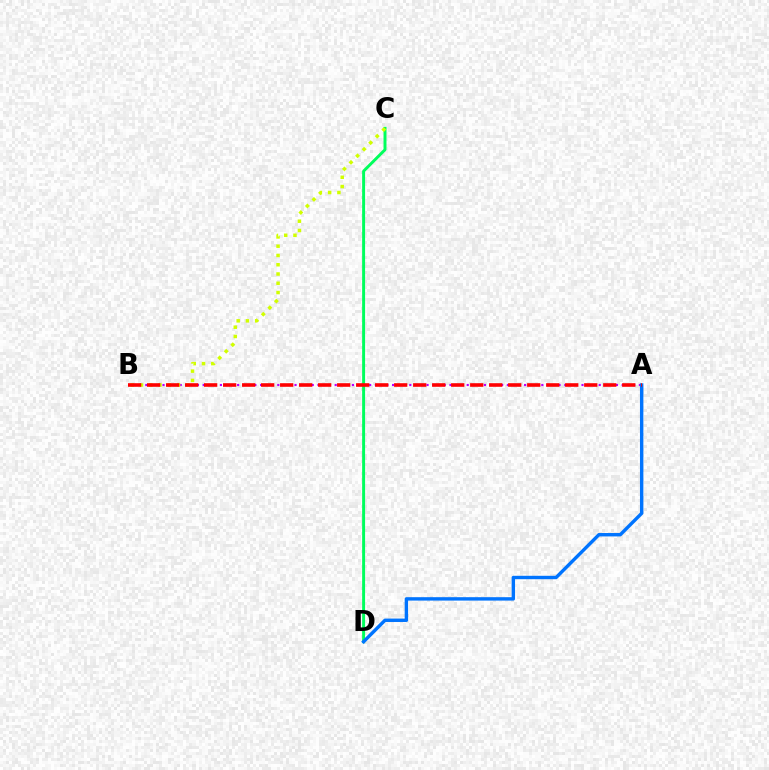{('A', 'B'): [{'color': '#b900ff', 'line_style': 'dotted', 'thickness': 1.56}, {'color': '#ff0000', 'line_style': 'dashed', 'thickness': 2.58}], ('C', 'D'): [{'color': '#00ff5c', 'line_style': 'solid', 'thickness': 2.12}], ('B', 'C'): [{'color': '#d1ff00', 'line_style': 'dotted', 'thickness': 2.52}], ('A', 'D'): [{'color': '#0074ff', 'line_style': 'solid', 'thickness': 2.45}]}